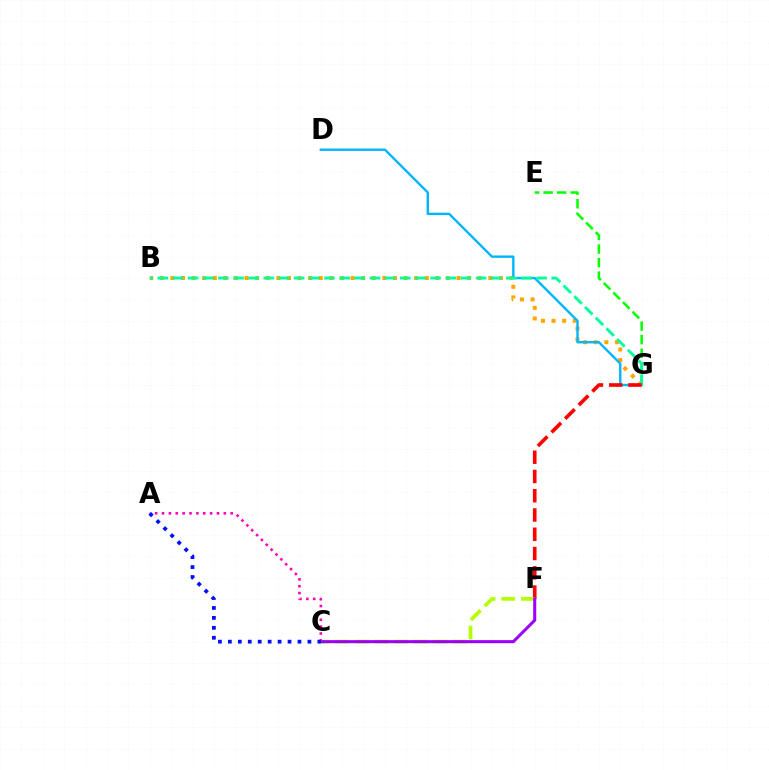{('A', 'C'): [{'color': '#ff00bd', 'line_style': 'dotted', 'thickness': 1.87}, {'color': '#0010ff', 'line_style': 'dotted', 'thickness': 2.7}], ('E', 'G'): [{'color': '#08ff00', 'line_style': 'dashed', 'thickness': 1.84}], ('B', 'G'): [{'color': '#ffa500', 'line_style': 'dotted', 'thickness': 2.88}, {'color': '#00ff9d', 'line_style': 'dashed', 'thickness': 2.06}], ('D', 'G'): [{'color': '#00b5ff', 'line_style': 'solid', 'thickness': 1.71}], ('F', 'G'): [{'color': '#ff0000', 'line_style': 'dashed', 'thickness': 2.62}], ('C', 'F'): [{'color': '#b3ff00', 'line_style': 'dashed', 'thickness': 2.67}, {'color': '#9b00ff', 'line_style': 'solid', 'thickness': 2.19}]}